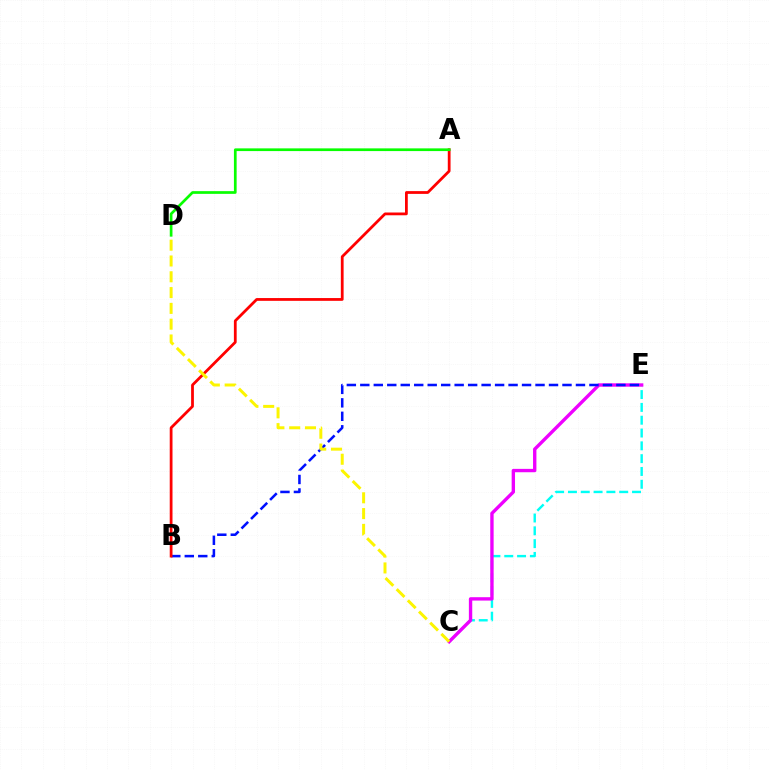{('C', 'E'): [{'color': '#00fff6', 'line_style': 'dashed', 'thickness': 1.74}, {'color': '#ee00ff', 'line_style': 'solid', 'thickness': 2.42}], ('B', 'E'): [{'color': '#0010ff', 'line_style': 'dashed', 'thickness': 1.83}], ('A', 'B'): [{'color': '#ff0000', 'line_style': 'solid', 'thickness': 2.0}], ('C', 'D'): [{'color': '#fcf500', 'line_style': 'dashed', 'thickness': 2.15}], ('A', 'D'): [{'color': '#08ff00', 'line_style': 'solid', 'thickness': 1.95}]}